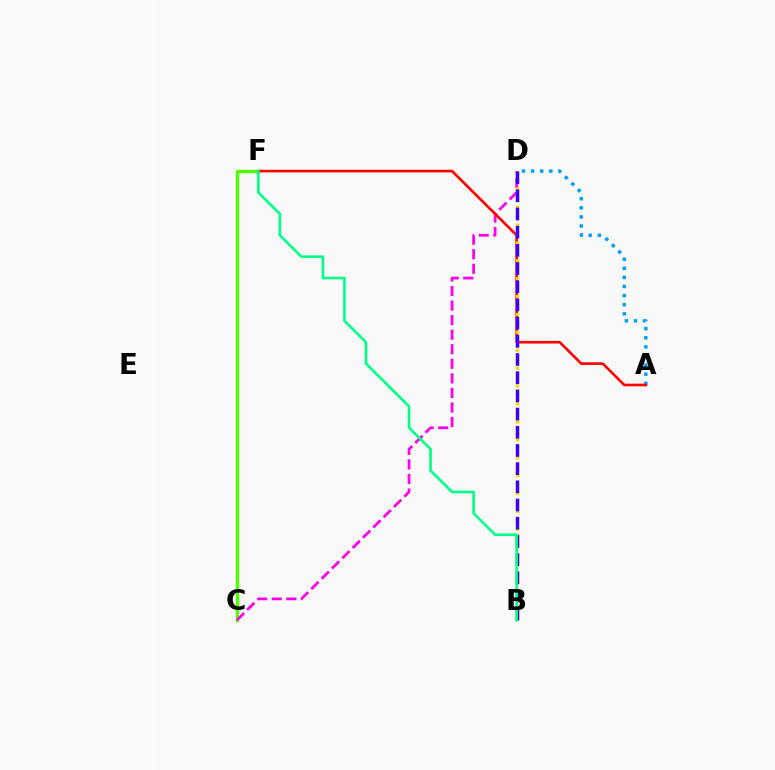{('A', 'D'): [{'color': '#009eff', 'line_style': 'dotted', 'thickness': 2.47}], ('C', 'F'): [{'color': '#4fff00', 'line_style': 'solid', 'thickness': 2.42}], ('C', 'D'): [{'color': '#ff00ed', 'line_style': 'dashed', 'thickness': 1.98}], ('A', 'F'): [{'color': '#ff0000', 'line_style': 'solid', 'thickness': 1.89}], ('B', 'D'): [{'color': '#ffd500', 'line_style': 'dotted', 'thickness': 2.43}, {'color': '#3700ff', 'line_style': 'dashed', 'thickness': 2.47}], ('B', 'F'): [{'color': '#00ff86', 'line_style': 'solid', 'thickness': 1.88}]}